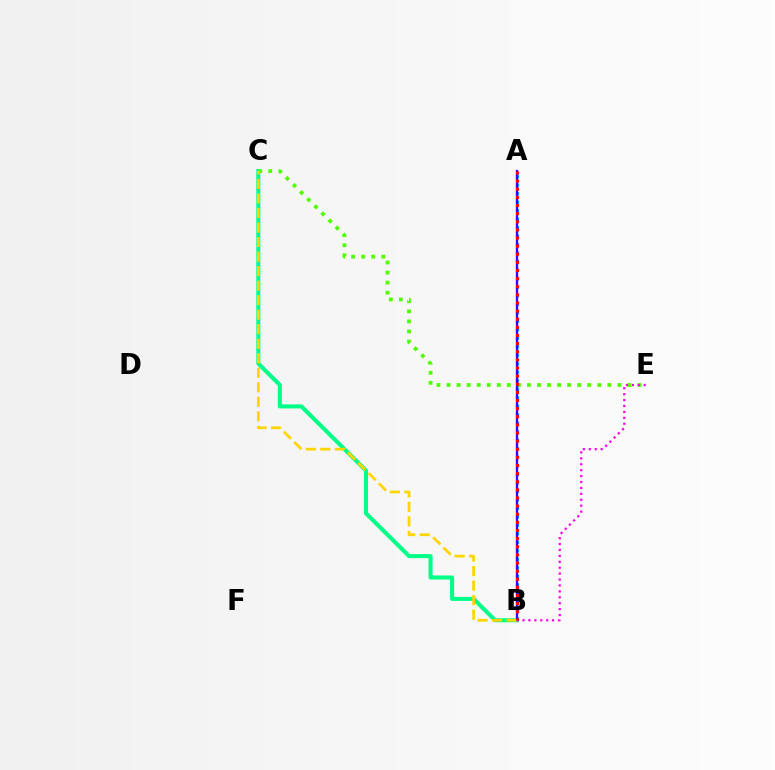{('B', 'C'): [{'color': '#00ff86', 'line_style': 'solid', 'thickness': 2.91}, {'color': '#ffd500', 'line_style': 'dashed', 'thickness': 1.97}], ('A', 'B'): [{'color': '#009eff', 'line_style': 'dotted', 'thickness': 2.31}, {'color': '#3700ff', 'line_style': 'solid', 'thickness': 1.67}, {'color': '#ff0000', 'line_style': 'dotted', 'thickness': 2.21}], ('C', 'E'): [{'color': '#4fff00', 'line_style': 'dotted', 'thickness': 2.73}], ('B', 'E'): [{'color': '#ff00ed', 'line_style': 'dotted', 'thickness': 1.61}]}